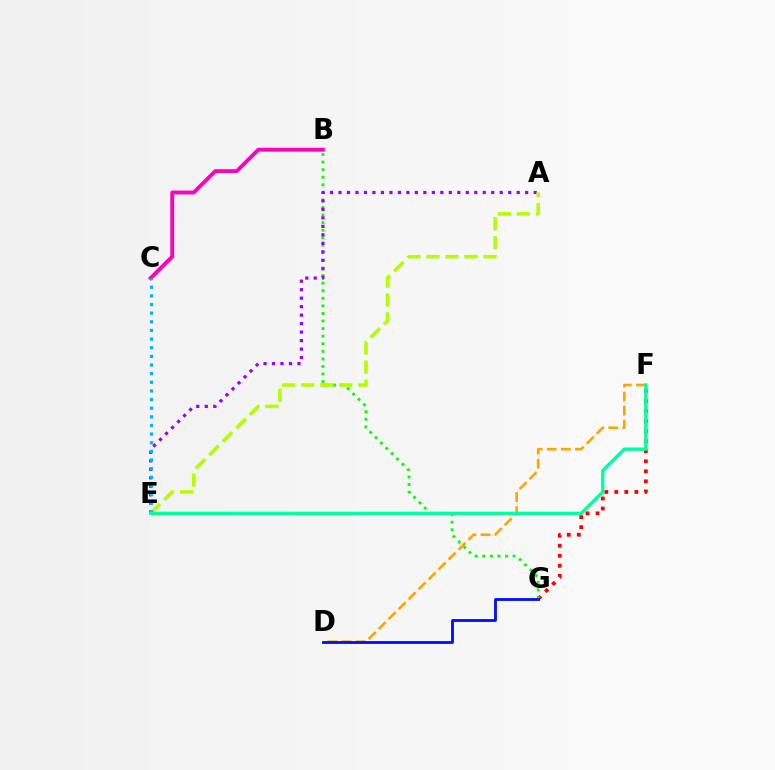{('F', 'G'): [{'color': '#ff0000', 'line_style': 'dotted', 'thickness': 2.73}], ('D', 'F'): [{'color': '#ffa500', 'line_style': 'dashed', 'thickness': 1.91}], ('B', 'G'): [{'color': '#08ff00', 'line_style': 'dotted', 'thickness': 2.06}], ('A', 'E'): [{'color': '#9b00ff', 'line_style': 'dotted', 'thickness': 2.31}, {'color': '#b3ff00', 'line_style': 'dashed', 'thickness': 2.59}], ('B', 'C'): [{'color': '#ff00bd', 'line_style': 'solid', 'thickness': 2.79}], ('D', 'G'): [{'color': '#0010ff', 'line_style': 'solid', 'thickness': 2.05}], ('C', 'E'): [{'color': '#00b5ff', 'line_style': 'dotted', 'thickness': 2.35}], ('E', 'F'): [{'color': '#00ff9d', 'line_style': 'solid', 'thickness': 2.38}]}